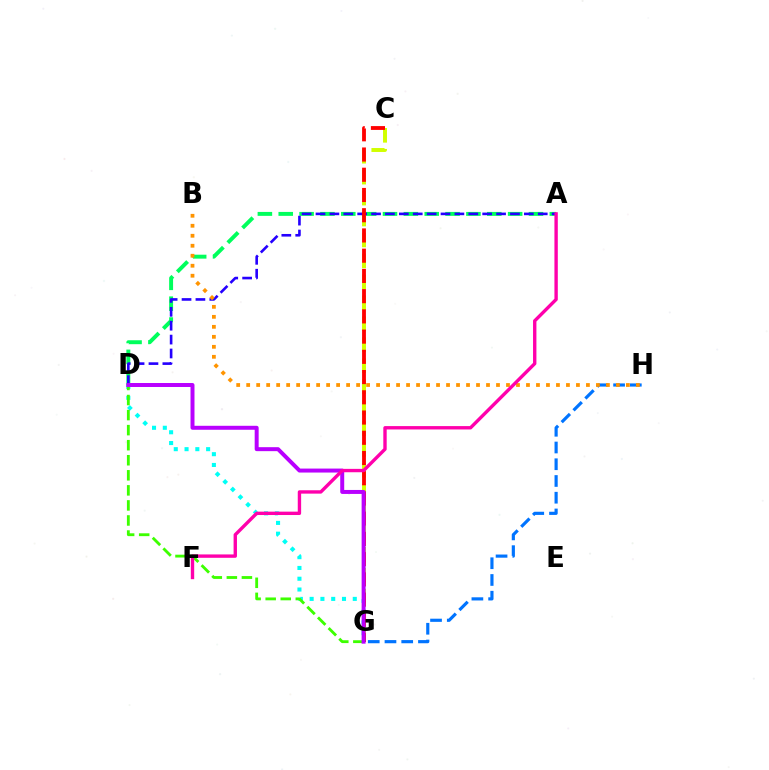{('A', 'D'): [{'color': '#00ff5c', 'line_style': 'dashed', 'thickness': 2.83}, {'color': '#2500ff', 'line_style': 'dashed', 'thickness': 1.89}], ('D', 'G'): [{'color': '#00fff6', 'line_style': 'dotted', 'thickness': 2.93}, {'color': '#3dff00', 'line_style': 'dashed', 'thickness': 2.05}, {'color': '#b900ff', 'line_style': 'solid', 'thickness': 2.86}], ('C', 'G'): [{'color': '#d1ff00', 'line_style': 'dashed', 'thickness': 2.85}, {'color': '#ff0000', 'line_style': 'dashed', 'thickness': 2.75}], ('G', 'H'): [{'color': '#0074ff', 'line_style': 'dashed', 'thickness': 2.27}], ('B', 'H'): [{'color': '#ff9400', 'line_style': 'dotted', 'thickness': 2.71}], ('A', 'F'): [{'color': '#ff00ac', 'line_style': 'solid', 'thickness': 2.43}]}